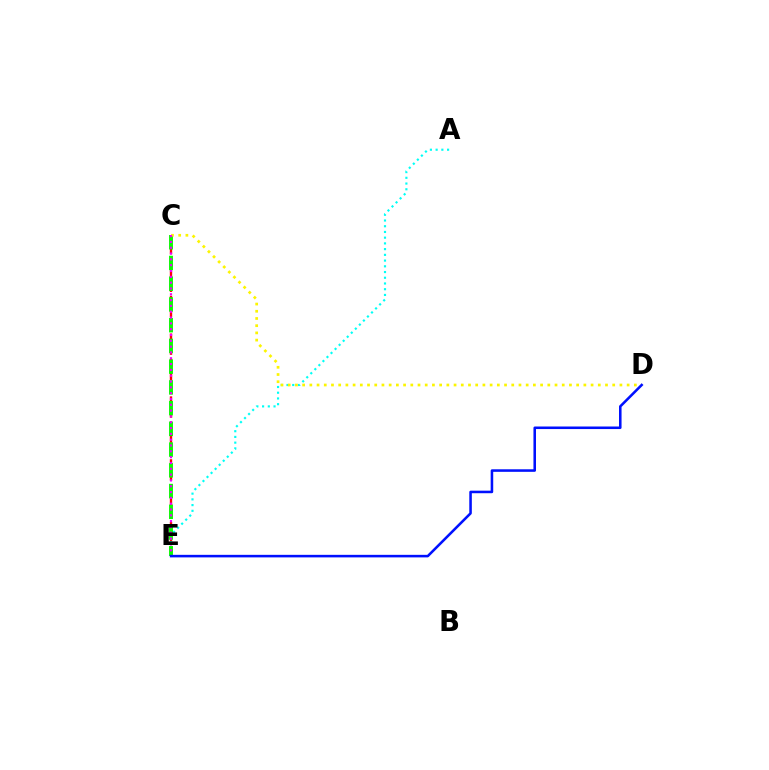{('C', 'E'): [{'color': '#ff0000', 'line_style': 'dashed', 'thickness': 1.71}, {'color': '#08ff00', 'line_style': 'dashed', 'thickness': 2.82}, {'color': '#ee00ff', 'line_style': 'dotted', 'thickness': 1.58}], ('A', 'E'): [{'color': '#00fff6', 'line_style': 'dotted', 'thickness': 1.56}], ('C', 'D'): [{'color': '#fcf500', 'line_style': 'dotted', 'thickness': 1.96}], ('D', 'E'): [{'color': '#0010ff', 'line_style': 'solid', 'thickness': 1.84}]}